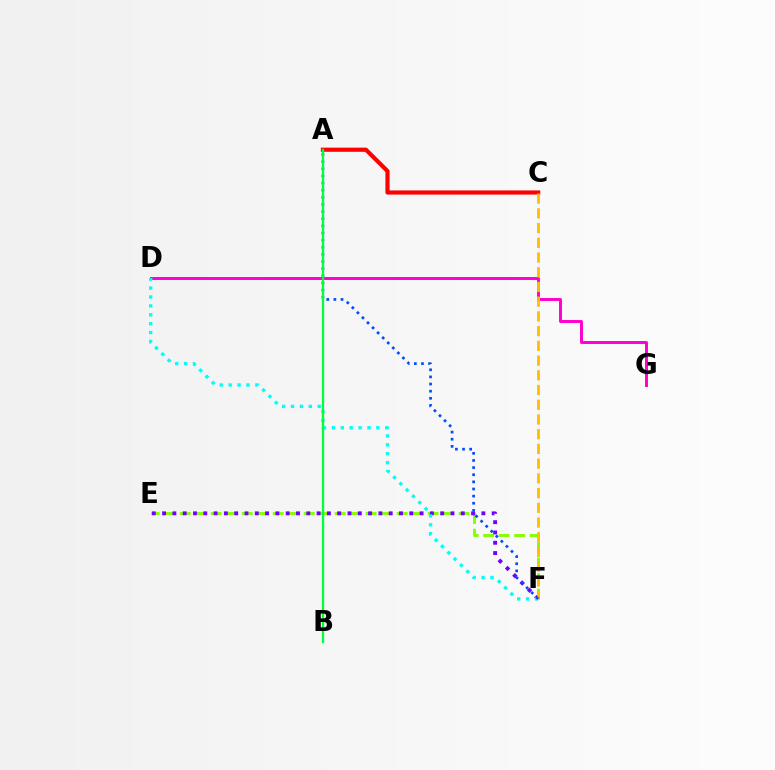{('A', 'C'): [{'color': '#ff0000', 'line_style': 'solid', 'thickness': 3.0}], ('E', 'F'): [{'color': '#84ff00', 'line_style': 'dashed', 'thickness': 2.1}, {'color': '#7200ff', 'line_style': 'dotted', 'thickness': 2.8}], ('D', 'G'): [{'color': '#ff00cf', 'line_style': 'solid', 'thickness': 2.12}], ('D', 'F'): [{'color': '#00fff6', 'line_style': 'dotted', 'thickness': 2.42}], ('C', 'F'): [{'color': '#ffbd00', 'line_style': 'dashed', 'thickness': 2.0}], ('A', 'F'): [{'color': '#004bff', 'line_style': 'dotted', 'thickness': 1.94}], ('A', 'B'): [{'color': '#00ff39', 'line_style': 'solid', 'thickness': 1.67}]}